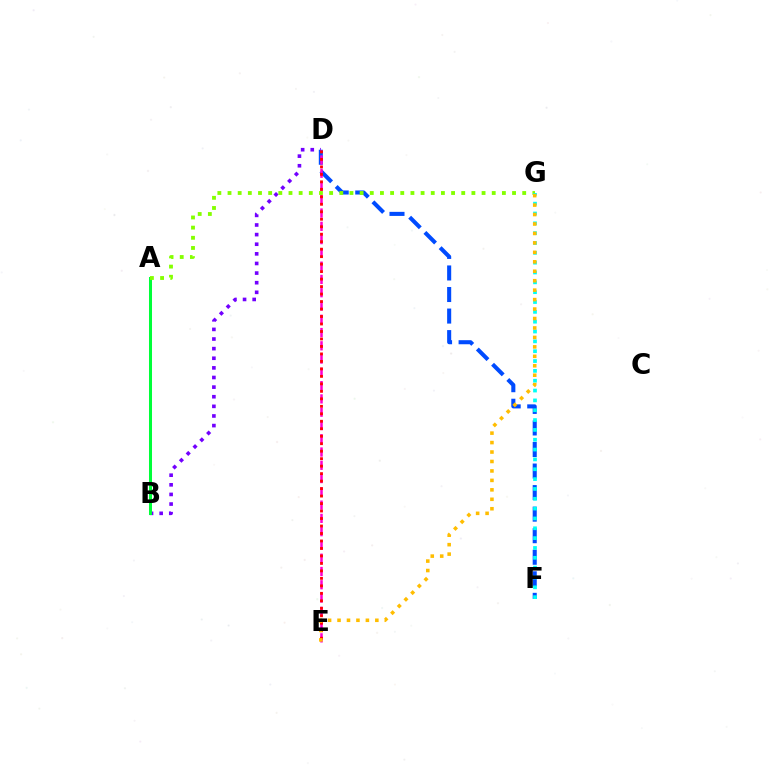{('D', 'F'): [{'color': '#004bff', 'line_style': 'dashed', 'thickness': 2.93}], ('B', 'D'): [{'color': '#7200ff', 'line_style': 'dotted', 'thickness': 2.61}], ('A', 'B'): [{'color': '#00ff39', 'line_style': 'solid', 'thickness': 2.17}], ('D', 'E'): [{'color': '#ff00cf', 'line_style': 'dashed', 'thickness': 1.8}, {'color': '#ff0000', 'line_style': 'dotted', 'thickness': 2.03}], ('A', 'G'): [{'color': '#84ff00', 'line_style': 'dotted', 'thickness': 2.76}], ('F', 'G'): [{'color': '#00fff6', 'line_style': 'dotted', 'thickness': 2.67}], ('E', 'G'): [{'color': '#ffbd00', 'line_style': 'dotted', 'thickness': 2.57}]}